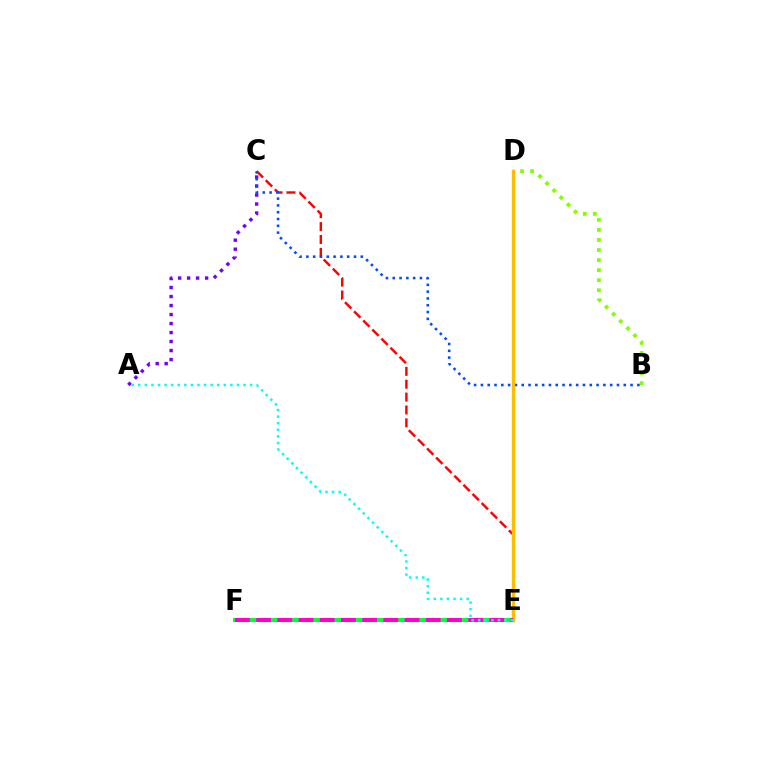{('E', 'F'): [{'color': '#00ff39', 'line_style': 'solid', 'thickness': 2.96}, {'color': '#ff00cf', 'line_style': 'dashed', 'thickness': 2.88}], ('B', 'D'): [{'color': '#84ff00', 'line_style': 'dotted', 'thickness': 2.73}], ('A', 'C'): [{'color': '#7200ff', 'line_style': 'dotted', 'thickness': 2.45}], ('C', 'E'): [{'color': '#ff0000', 'line_style': 'dashed', 'thickness': 1.75}], ('B', 'C'): [{'color': '#004bff', 'line_style': 'dotted', 'thickness': 1.85}], ('D', 'E'): [{'color': '#ffbd00', 'line_style': 'solid', 'thickness': 2.44}], ('A', 'E'): [{'color': '#00fff6', 'line_style': 'dotted', 'thickness': 1.79}]}